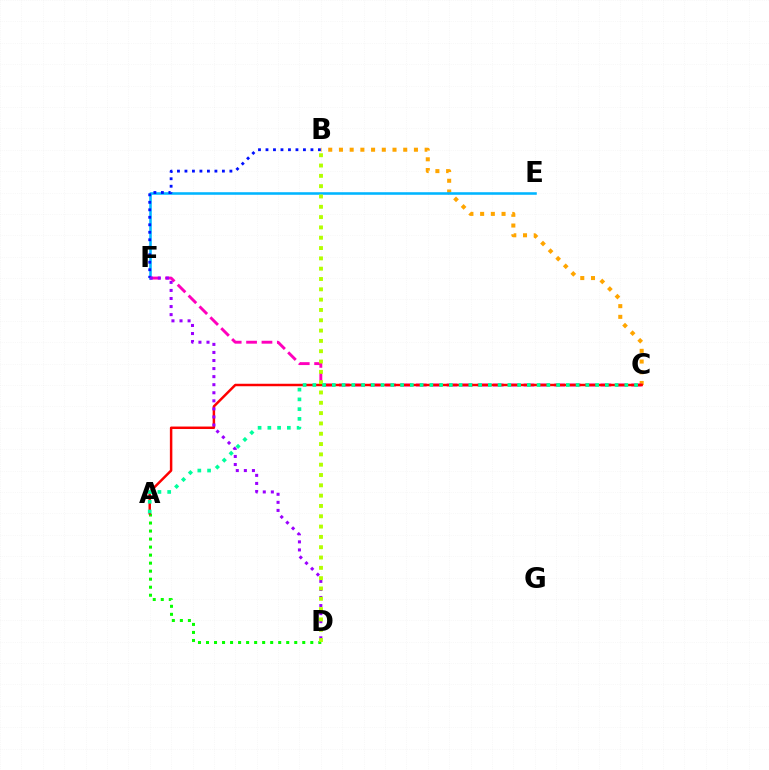{('B', 'C'): [{'color': '#ffa500', 'line_style': 'dotted', 'thickness': 2.91}], ('C', 'F'): [{'color': '#ff00bd', 'line_style': 'dashed', 'thickness': 2.09}], ('A', 'D'): [{'color': '#08ff00', 'line_style': 'dotted', 'thickness': 2.18}], ('A', 'C'): [{'color': '#ff0000', 'line_style': 'solid', 'thickness': 1.78}, {'color': '#00ff9d', 'line_style': 'dotted', 'thickness': 2.65}], ('E', 'F'): [{'color': '#00b5ff', 'line_style': 'solid', 'thickness': 1.84}], ('B', 'F'): [{'color': '#0010ff', 'line_style': 'dotted', 'thickness': 2.04}], ('D', 'F'): [{'color': '#9b00ff', 'line_style': 'dotted', 'thickness': 2.19}], ('B', 'D'): [{'color': '#b3ff00', 'line_style': 'dotted', 'thickness': 2.8}]}